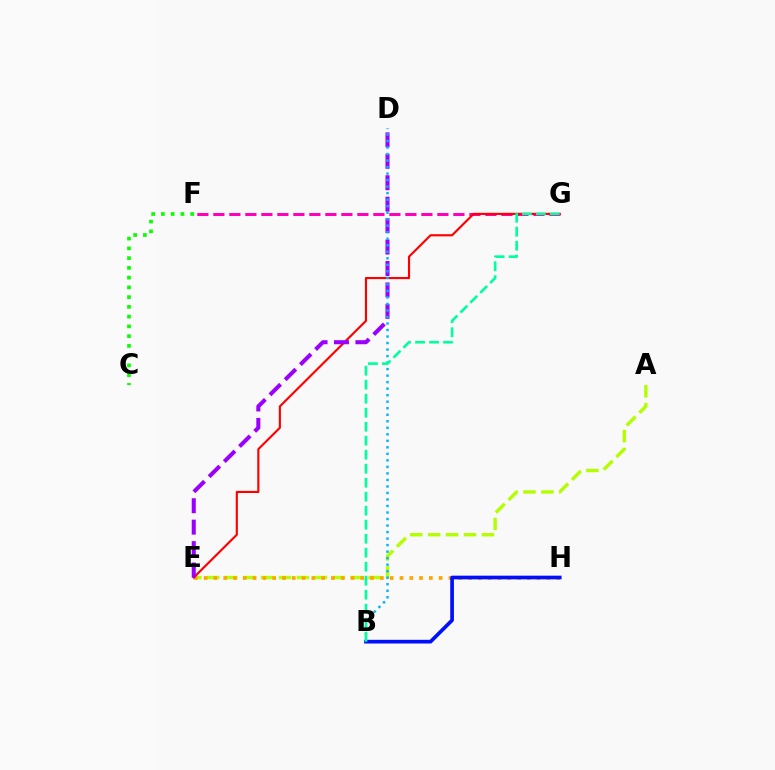{('F', 'G'): [{'color': '#ff00bd', 'line_style': 'dashed', 'thickness': 2.17}], ('A', 'E'): [{'color': '#b3ff00', 'line_style': 'dashed', 'thickness': 2.44}], ('E', 'H'): [{'color': '#ffa500', 'line_style': 'dotted', 'thickness': 2.66}], ('E', 'G'): [{'color': '#ff0000', 'line_style': 'solid', 'thickness': 1.54}], ('D', 'E'): [{'color': '#9b00ff', 'line_style': 'dashed', 'thickness': 2.91}], ('B', 'H'): [{'color': '#0010ff', 'line_style': 'solid', 'thickness': 2.65}], ('B', 'D'): [{'color': '#00b5ff', 'line_style': 'dotted', 'thickness': 1.77}], ('C', 'F'): [{'color': '#08ff00', 'line_style': 'dotted', 'thickness': 2.65}], ('B', 'G'): [{'color': '#00ff9d', 'line_style': 'dashed', 'thickness': 1.9}]}